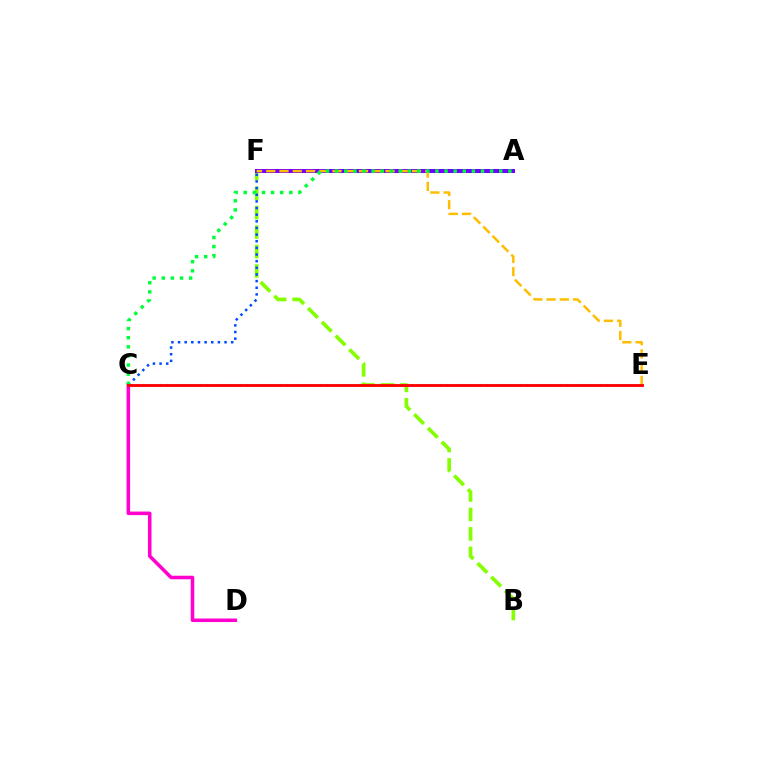{('C', 'E'): [{'color': '#00fff6', 'line_style': 'dotted', 'thickness': 1.55}, {'color': '#ff0000', 'line_style': 'solid', 'thickness': 2.05}], ('B', 'F'): [{'color': '#84ff00', 'line_style': 'dashed', 'thickness': 2.64}], ('C', 'D'): [{'color': '#ff00cf', 'line_style': 'solid', 'thickness': 2.55}], ('A', 'F'): [{'color': '#7200ff', 'line_style': 'solid', 'thickness': 2.9}], ('E', 'F'): [{'color': '#ffbd00', 'line_style': 'dashed', 'thickness': 1.8}], ('C', 'F'): [{'color': '#004bff', 'line_style': 'dotted', 'thickness': 1.8}], ('A', 'C'): [{'color': '#00ff39', 'line_style': 'dotted', 'thickness': 2.48}]}